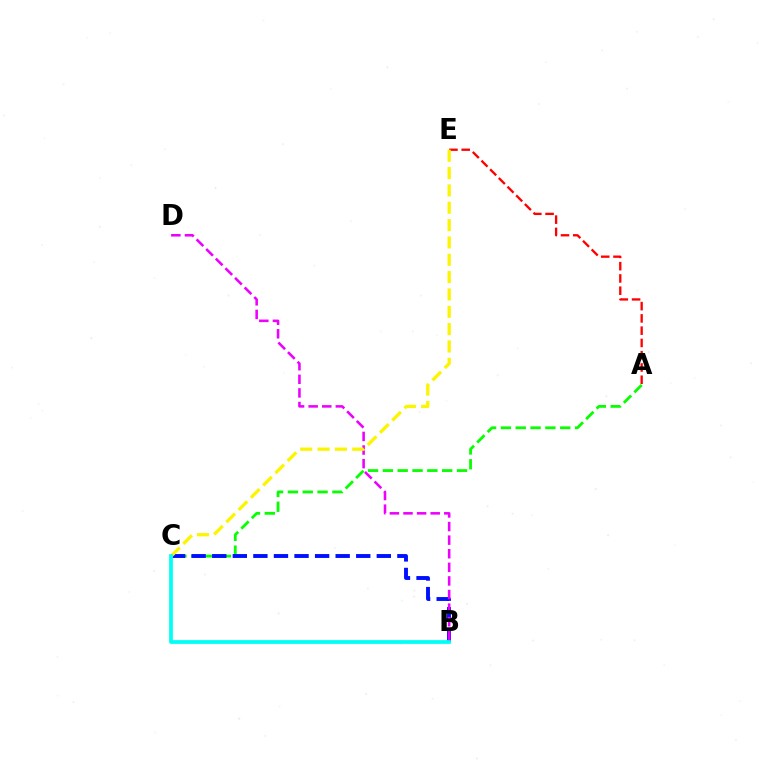{('A', 'C'): [{'color': '#08ff00', 'line_style': 'dashed', 'thickness': 2.01}], ('A', 'E'): [{'color': '#ff0000', 'line_style': 'dashed', 'thickness': 1.67}], ('B', 'C'): [{'color': '#0010ff', 'line_style': 'dashed', 'thickness': 2.79}, {'color': '#00fff6', 'line_style': 'solid', 'thickness': 2.69}], ('B', 'D'): [{'color': '#ee00ff', 'line_style': 'dashed', 'thickness': 1.85}], ('C', 'E'): [{'color': '#fcf500', 'line_style': 'dashed', 'thickness': 2.36}]}